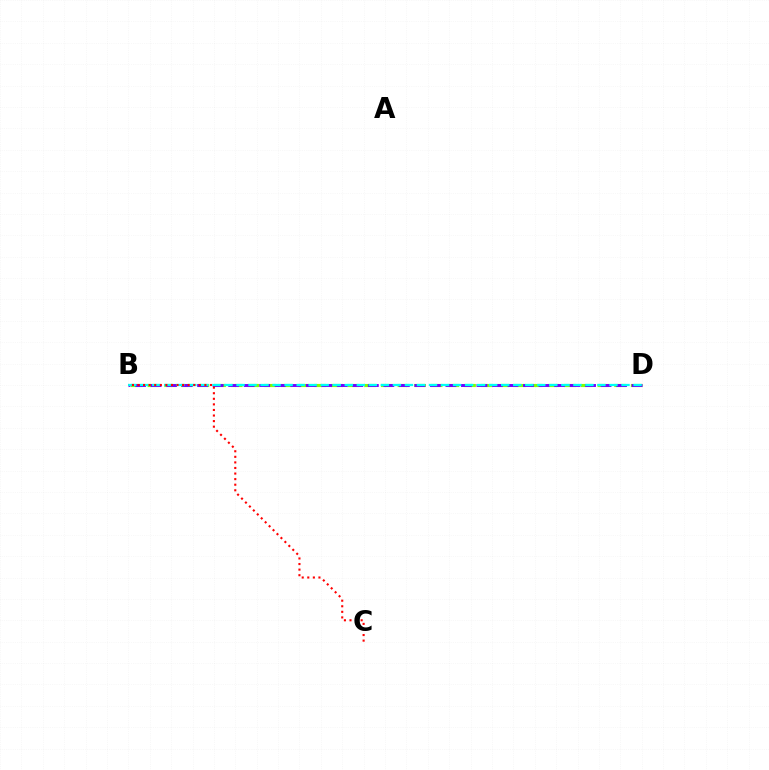{('B', 'D'): [{'color': '#84ff00', 'line_style': 'dashed', 'thickness': 2.26}, {'color': '#7200ff', 'line_style': 'dashed', 'thickness': 2.11}, {'color': '#00fff6', 'line_style': 'dashed', 'thickness': 1.63}], ('B', 'C'): [{'color': '#ff0000', 'line_style': 'dotted', 'thickness': 1.51}]}